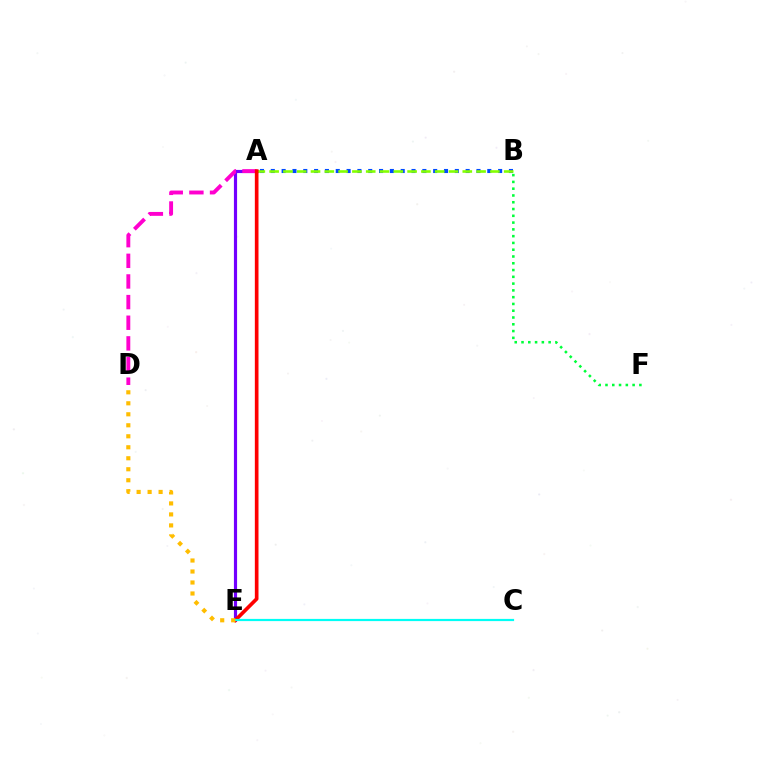{('A', 'B'): [{'color': '#004bff', 'line_style': 'dotted', 'thickness': 2.94}, {'color': '#84ff00', 'line_style': 'dashed', 'thickness': 1.87}], ('A', 'E'): [{'color': '#7200ff', 'line_style': 'solid', 'thickness': 2.28}, {'color': '#ff0000', 'line_style': 'solid', 'thickness': 2.64}], ('A', 'D'): [{'color': '#ff00cf', 'line_style': 'dashed', 'thickness': 2.8}], ('C', 'E'): [{'color': '#00fff6', 'line_style': 'solid', 'thickness': 1.58}], ('B', 'F'): [{'color': '#00ff39', 'line_style': 'dotted', 'thickness': 1.84}], ('D', 'E'): [{'color': '#ffbd00', 'line_style': 'dotted', 'thickness': 2.99}]}